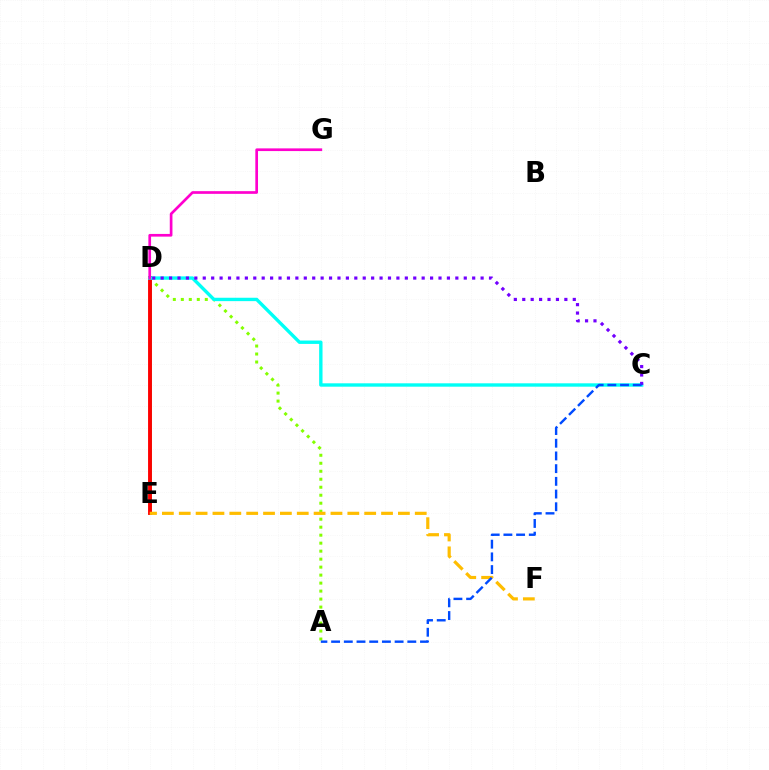{('D', 'E'): [{'color': '#00ff39', 'line_style': 'solid', 'thickness': 1.9}, {'color': '#ff0000', 'line_style': 'solid', 'thickness': 2.79}], ('A', 'D'): [{'color': '#84ff00', 'line_style': 'dotted', 'thickness': 2.17}], ('C', 'D'): [{'color': '#00fff6', 'line_style': 'solid', 'thickness': 2.43}, {'color': '#7200ff', 'line_style': 'dotted', 'thickness': 2.29}], ('E', 'F'): [{'color': '#ffbd00', 'line_style': 'dashed', 'thickness': 2.29}], ('D', 'G'): [{'color': '#ff00cf', 'line_style': 'solid', 'thickness': 1.94}], ('A', 'C'): [{'color': '#004bff', 'line_style': 'dashed', 'thickness': 1.73}]}